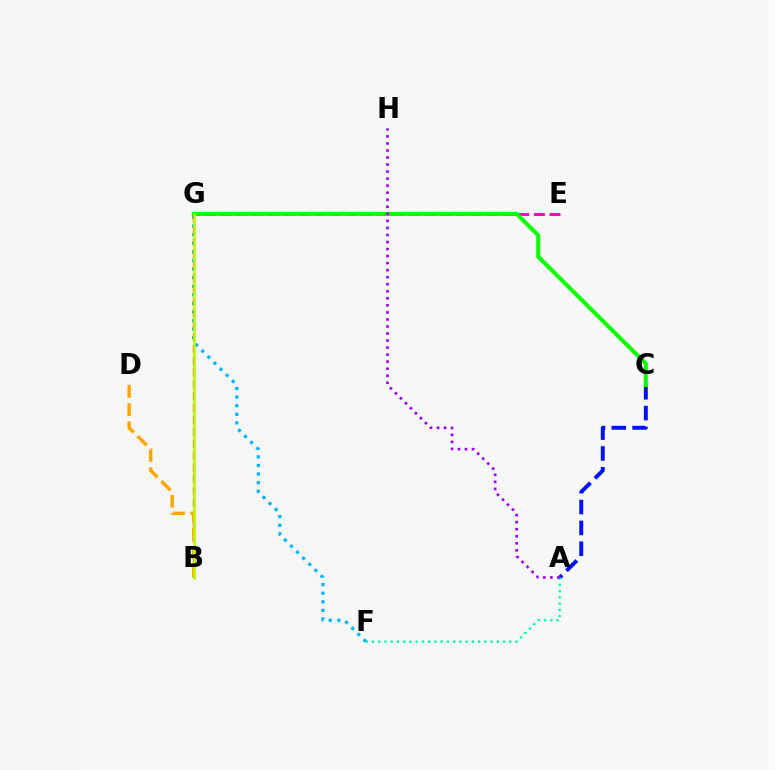{('A', 'C'): [{'color': '#0010ff', 'line_style': 'dashed', 'thickness': 2.83}], ('F', 'G'): [{'color': '#00b5ff', 'line_style': 'dotted', 'thickness': 2.33}], ('E', 'G'): [{'color': '#ff00bd', 'line_style': 'dashed', 'thickness': 2.13}], ('C', 'G'): [{'color': '#08ff00', 'line_style': 'solid', 'thickness': 2.9}], ('B', 'G'): [{'color': '#ff0000', 'line_style': 'dashed', 'thickness': 1.61}, {'color': '#b3ff00', 'line_style': 'solid', 'thickness': 1.86}], ('B', 'D'): [{'color': '#ffa500', 'line_style': 'dashed', 'thickness': 2.48}], ('A', 'F'): [{'color': '#00ff9d', 'line_style': 'dotted', 'thickness': 1.7}], ('A', 'H'): [{'color': '#9b00ff', 'line_style': 'dotted', 'thickness': 1.91}]}